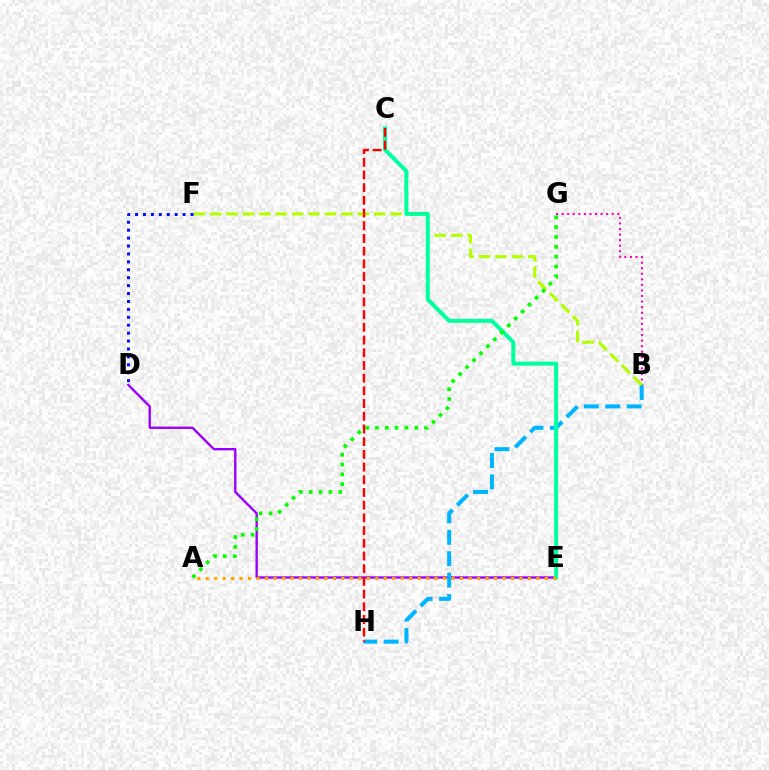{('D', 'E'): [{'color': '#9b00ff', 'line_style': 'solid', 'thickness': 1.71}], ('B', 'G'): [{'color': '#ff00bd', 'line_style': 'dotted', 'thickness': 1.51}], ('B', 'H'): [{'color': '#00b5ff', 'line_style': 'dashed', 'thickness': 2.91}], ('B', 'F'): [{'color': '#b3ff00', 'line_style': 'dashed', 'thickness': 2.23}], ('D', 'F'): [{'color': '#0010ff', 'line_style': 'dotted', 'thickness': 2.15}], ('C', 'E'): [{'color': '#00ff9d', 'line_style': 'solid', 'thickness': 2.87}], ('A', 'G'): [{'color': '#08ff00', 'line_style': 'dotted', 'thickness': 2.67}], ('A', 'E'): [{'color': '#ffa500', 'line_style': 'dotted', 'thickness': 2.3}], ('C', 'H'): [{'color': '#ff0000', 'line_style': 'dashed', 'thickness': 1.73}]}